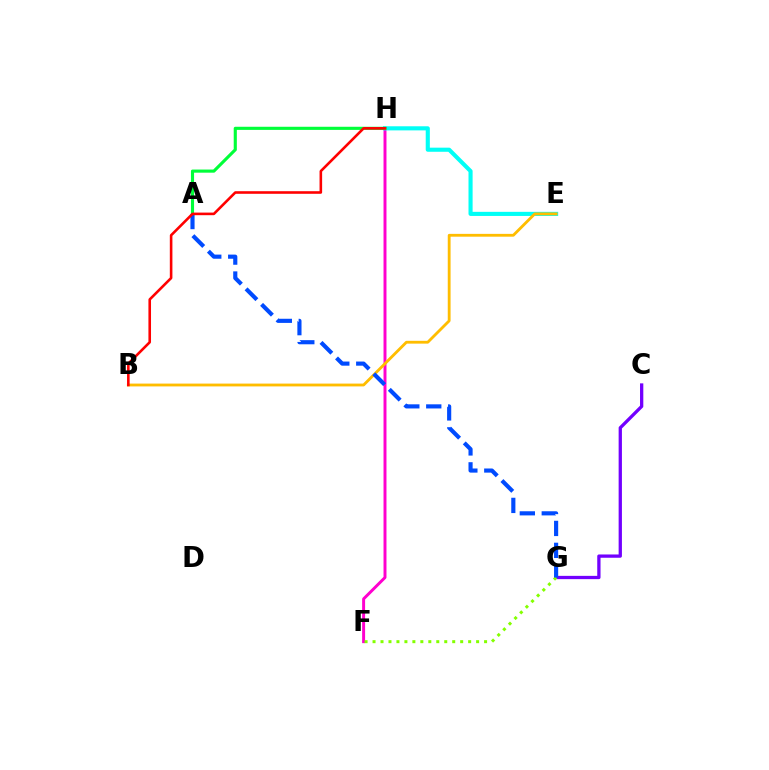{('C', 'G'): [{'color': '#7200ff', 'line_style': 'solid', 'thickness': 2.36}], ('F', 'H'): [{'color': '#ff00cf', 'line_style': 'solid', 'thickness': 2.13}], ('E', 'H'): [{'color': '#00fff6', 'line_style': 'solid', 'thickness': 2.96}], ('A', 'H'): [{'color': '#00ff39', 'line_style': 'solid', 'thickness': 2.25}], ('B', 'E'): [{'color': '#ffbd00', 'line_style': 'solid', 'thickness': 2.03}], ('F', 'G'): [{'color': '#84ff00', 'line_style': 'dotted', 'thickness': 2.16}], ('A', 'G'): [{'color': '#004bff', 'line_style': 'dashed', 'thickness': 2.98}], ('B', 'H'): [{'color': '#ff0000', 'line_style': 'solid', 'thickness': 1.87}]}